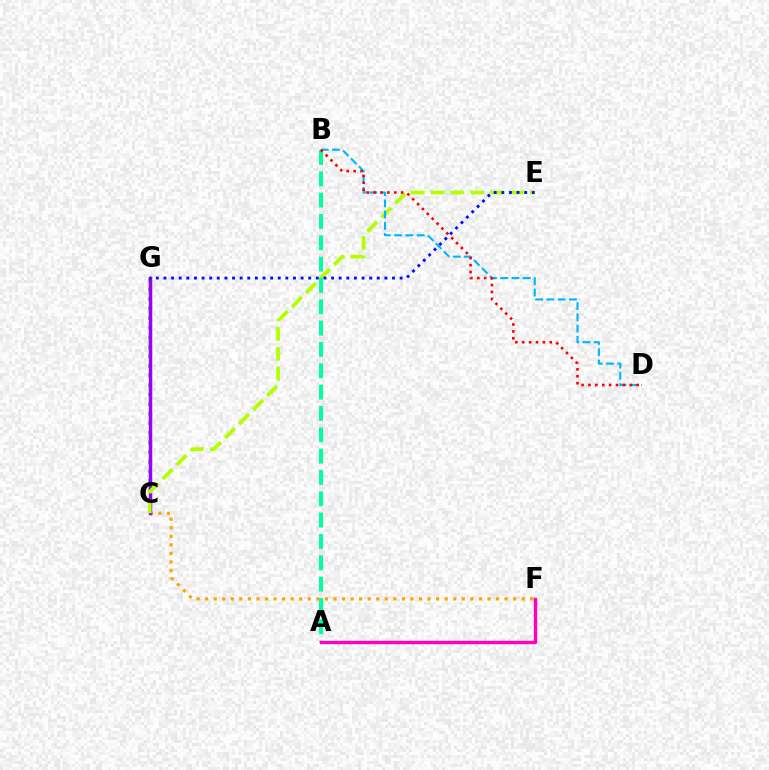{('C', 'F'): [{'color': '#ffa500', 'line_style': 'dotted', 'thickness': 2.32}], ('C', 'G'): [{'color': '#08ff00', 'line_style': 'dotted', 'thickness': 2.6}, {'color': '#9b00ff', 'line_style': 'solid', 'thickness': 2.49}], ('C', 'E'): [{'color': '#b3ff00', 'line_style': 'dashed', 'thickness': 2.7}], ('A', 'B'): [{'color': '#00ff9d', 'line_style': 'dashed', 'thickness': 2.9}], ('B', 'D'): [{'color': '#00b5ff', 'line_style': 'dashed', 'thickness': 1.53}, {'color': '#ff0000', 'line_style': 'dotted', 'thickness': 1.87}], ('E', 'G'): [{'color': '#0010ff', 'line_style': 'dotted', 'thickness': 2.07}], ('A', 'F'): [{'color': '#ff00bd', 'line_style': 'solid', 'thickness': 2.44}]}